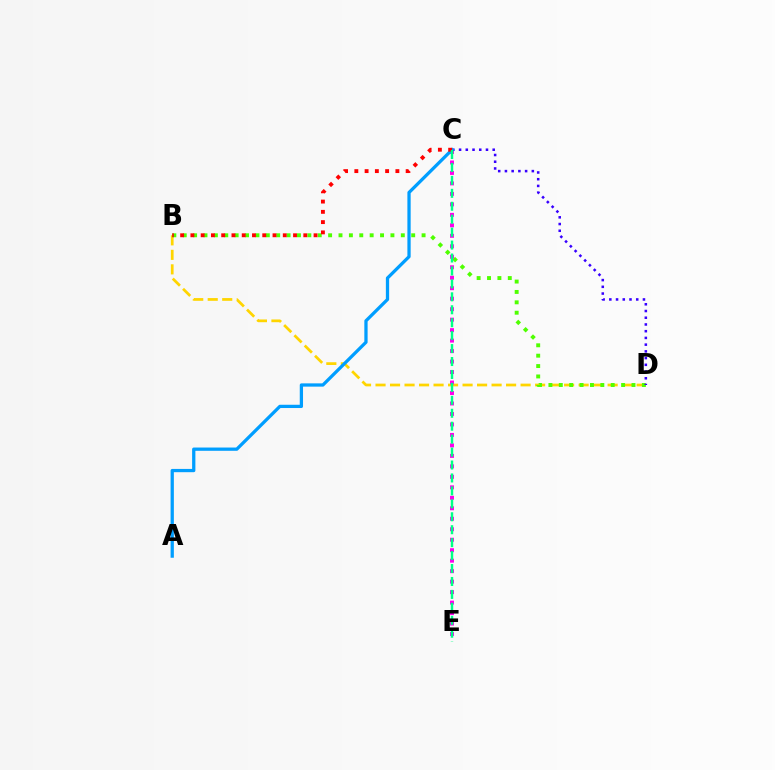{('B', 'D'): [{'color': '#ffd500', 'line_style': 'dashed', 'thickness': 1.97}, {'color': '#4fff00', 'line_style': 'dotted', 'thickness': 2.82}], ('C', 'E'): [{'color': '#ff00ed', 'line_style': 'dotted', 'thickness': 2.85}, {'color': '#00ff86', 'line_style': 'dashed', 'thickness': 1.76}], ('C', 'D'): [{'color': '#3700ff', 'line_style': 'dotted', 'thickness': 1.83}], ('A', 'C'): [{'color': '#009eff', 'line_style': 'solid', 'thickness': 2.35}], ('B', 'C'): [{'color': '#ff0000', 'line_style': 'dotted', 'thickness': 2.79}]}